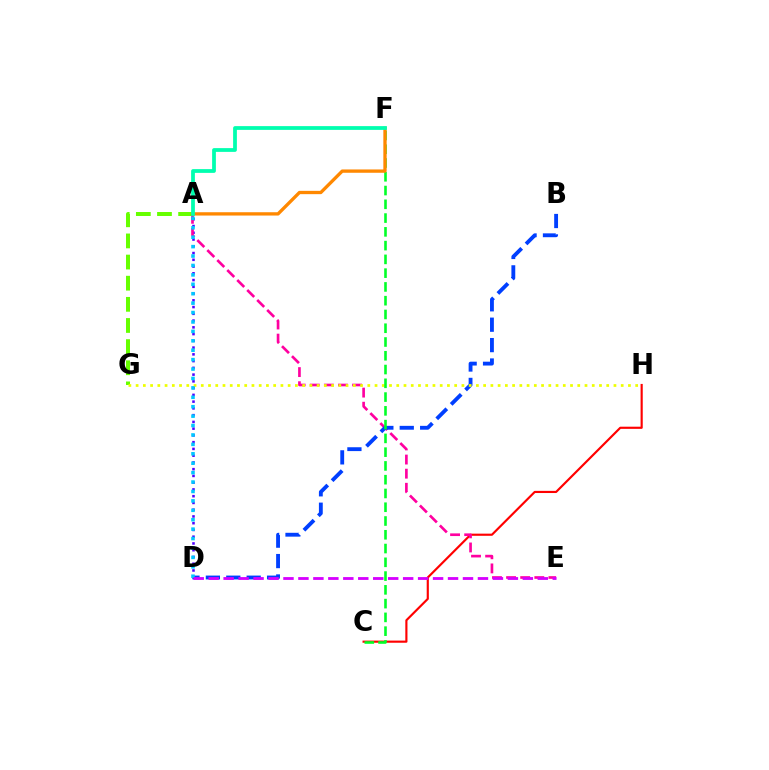{('A', 'G'): [{'color': '#66ff00', 'line_style': 'dashed', 'thickness': 2.87}], ('A', 'D'): [{'color': '#4f00ff', 'line_style': 'dotted', 'thickness': 1.83}, {'color': '#00c7ff', 'line_style': 'dotted', 'thickness': 2.56}], ('C', 'H'): [{'color': '#ff0000', 'line_style': 'solid', 'thickness': 1.55}], ('A', 'E'): [{'color': '#ff00a0', 'line_style': 'dashed', 'thickness': 1.92}], ('B', 'D'): [{'color': '#003fff', 'line_style': 'dashed', 'thickness': 2.77}], ('G', 'H'): [{'color': '#eeff00', 'line_style': 'dotted', 'thickness': 1.97}], ('C', 'F'): [{'color': '#00ff27', 'line_style': 'dashed', 'thickness': 1.87}], ('A', 'F'): [{'color': '#ff8800', 'line_style': 'solid', 'thickness': 2.39}, {'color': '#00ffaf', 'line_style': 'solid', 'thickness': 2.71}], ('D', 'E'): [{'color': '#d600ff', 'line_style': 'dashed', 'thickness': 2.03}]}